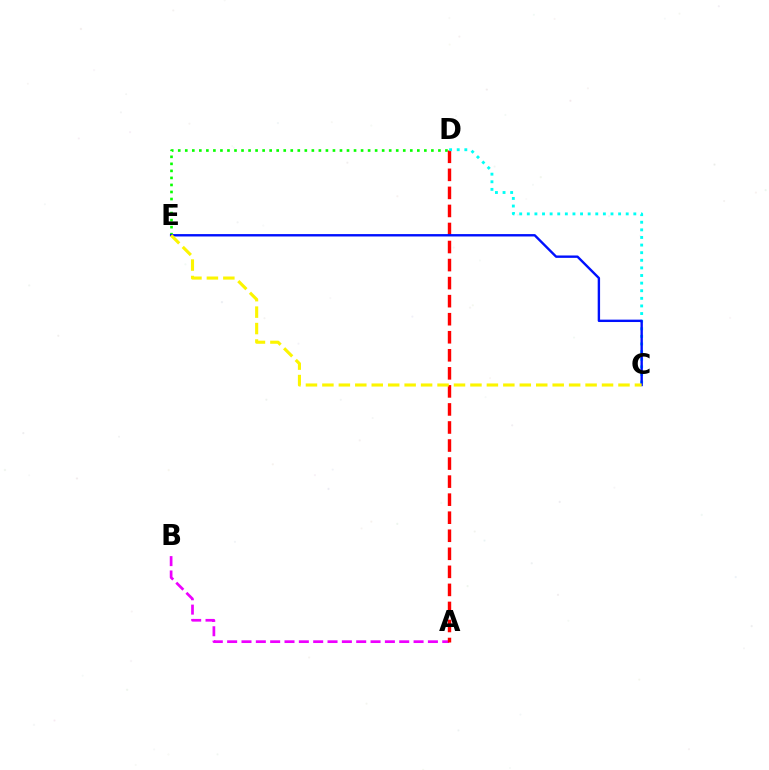{('A', 'B'): [{'color': '#ee00ff', 'line_style': 'dashed', 'thickness': 1.95}], ('D', 'E'): [{'color': '#08ff00', 'line_style': 'dotted', 'thickness': 1.91}], ('A', 'D'): [{'color': '#ff0000', 'line_style': 'dashed', 'thickness': 2.45}], ('C', 'D'): [{'color': '#00fff6', 'line_style': 'dotted', 'thickness': 2.07}], ('C', 'E'): [{'color': '#0010ff', 'line_style': 'solid', 'thickness': 1.72}, {'color': '#fcf500', 'line_style': 'dashed', 'thickness': 2.23}]}